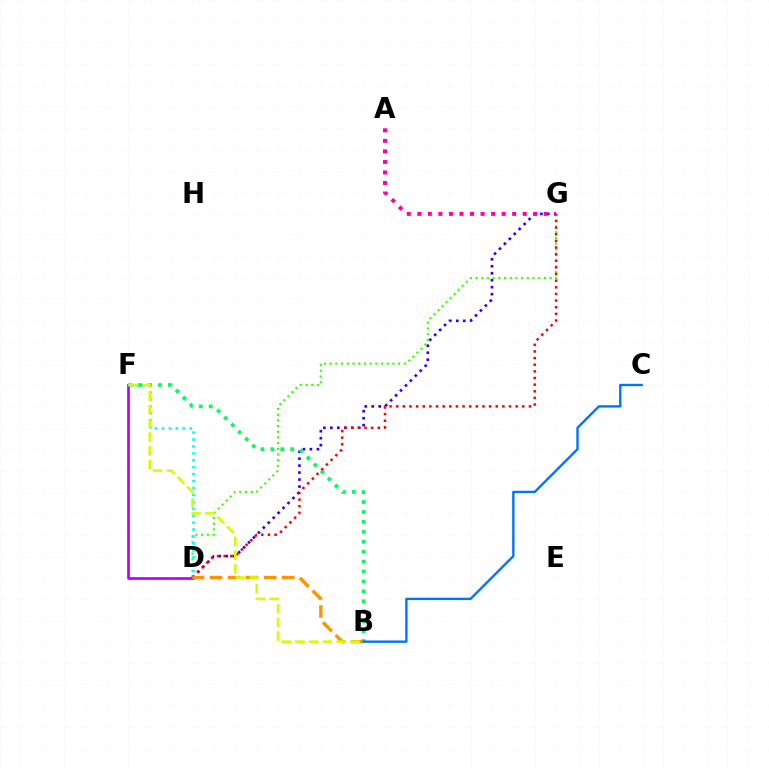{('D', 'G'): [{'color': '#2500ff', 'line_style': 'dotted', 'thickness': 1.89}, {'color': '#3dff00', 'line_style': 'dotted', 'thickness': 1.55}, {'color': '#ff0000', 'line_style': 'dotted', 'thickness': 1.8}], ('A', 'G'): [{'color': '#ff00ac', 'line_style': 'dotted', 'thickness': 2.86}], ('B', 'F'): [{'color': '#00ff5c', 'line_style': 'dotted', 'thickness': 2.7}, {'color': '#d1ff00', 'line_style': 'dashed', 'thickness': 1.87}], ('D', 'F'): [{'color': '#b900ff', 'line_style': 'solid', 'thickness': 1.93}, {'color': '#00fff6', 'line_style': 'dotted', 'thickness': 1.88}], ('B', 'D'): [{'color': '#ff9400', 'line_style': 'dashed', 'thickness': 2.45}], ('B', 'C'): [{'color': '#0074ff', 'line_style': 'solid', 'thickness': 1.71}]}